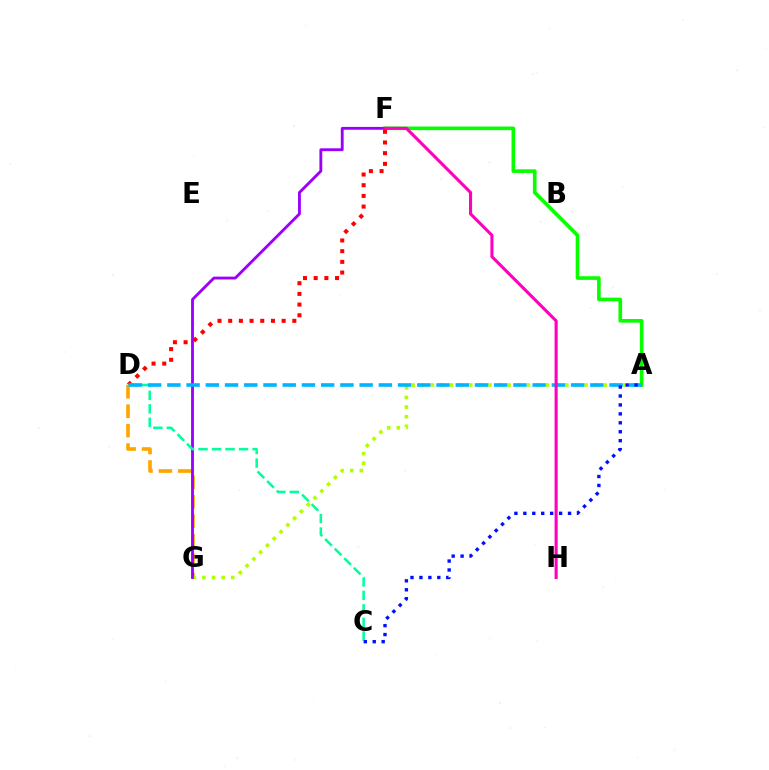{('D', 'G'): [{'color': '#ffa500', 'line_style': 'dashed', 'thickness': 2.64}], ('A', 'G'): [{'color': '#b3ff00', 'line_style': 'dotted', 'thickness': 2.61}], ('A', 'F'): [{'color': '#08ff00', 'line_style': 'solid', 'thickness': 2.62}], ('D', 'F'): [{'color': '#ff0000', 'line_style': 'dotted', 'thickness': 2.9}], ('F', 'G'): [{'color': '#9b00ff', 'line_style': 'solid', 'thickness': 2.05}], ('C', 'D'): [{'color': '#00ff9d', 'line_style': 'dashed', 'thickness': 1.84}], ('A', 'D'): [{'color': '#00b5ff', 'line_style': 'dashed', 'thickness': 2.61}], ('A', 'C'): [{'color': '#0010ff', 'line_style': 'dotted', 'thickness': 2.43}], ('F', 'H'): [{'color': '#ff00bd', 'line_style': 'solid', 'thickness': 2.23}]}